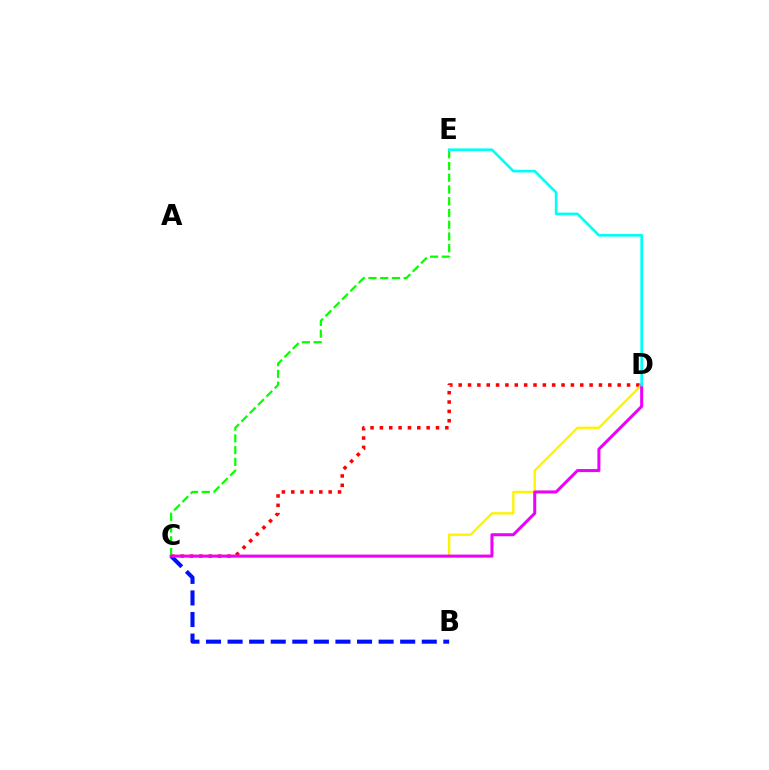{('C', 'D'): [{'color': '#ff0000', 'line_style': 'dotted', 'thickness': 2.54}, {'color': '#fcf500', 'line_style': 'solid', 'thickness': 1.69}, {'color': '#ee00ff', 'line_style': 'solid', 'thickness': 2.18}], ('B', 'C'): [{'color': '#0010ff', 'line_style': 'dashed', 'thickness': 2.93}], ('C', 'E'): [{'color': '#08ff00', 'line_style': 'dashed', 'thickness': 1.6}], ('D', 'E'): [{'color': '#00fff6', 'line_style': 'solid', 'thickness': 1.9}]}